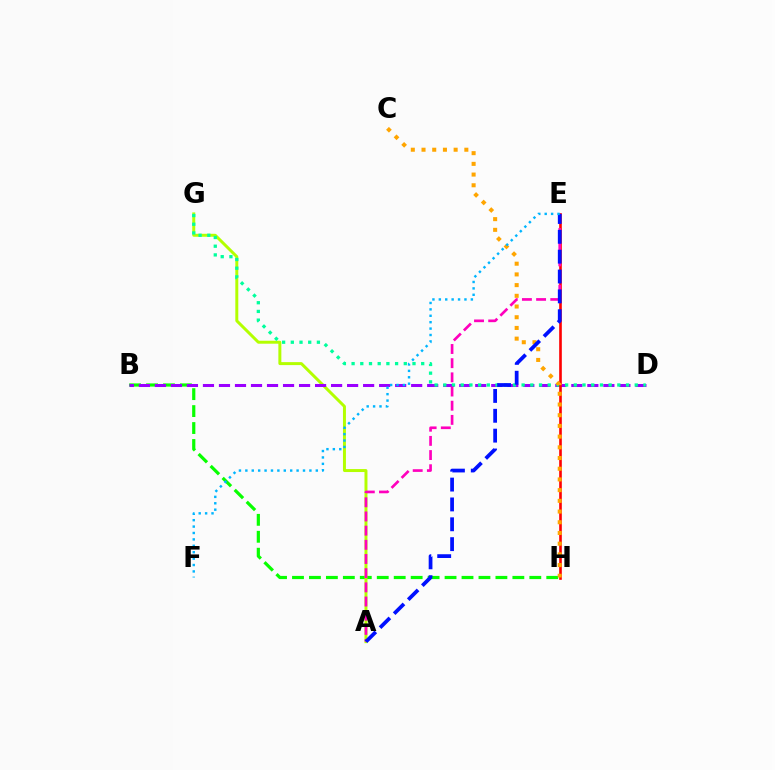{('B', 'H'): [{'color': '#08ff00', 'line_style': 'dashed', 'thickness': 2.3}], ('A', 'G'): [{'color': '#b3ff00', 'line_style': 'solid', 'thickness': 2.14}], ('B', 'D'): [{'color': '#9b00ff', 'line_style': 'dashed', 'thickness': 2.18}], ('D', 'G'): [{'color': '#00ff9d', 'line_style': 'dotted', 'thickness': 2.36}], ('E', 'H'): [{'color': '#ff0000', 'line_style': 'solid', 'thickness': 1.89}], ('A', 'E'): [{'color': '#ff00bd', 'line_style': 'dashed', 'thickness': 1.93}, {'color': '#0010ff', 'line_style': 'dashed', 'thickness': 2.7}], ('C', 'H'): [{'color': '#ffa500', 'line_style': 'dotted', 'thickness': 2.91}], ('E', 'F'): [{'color': '#00b5ff', 'line_style': 'dotted', 'thickness': 1.74}]}